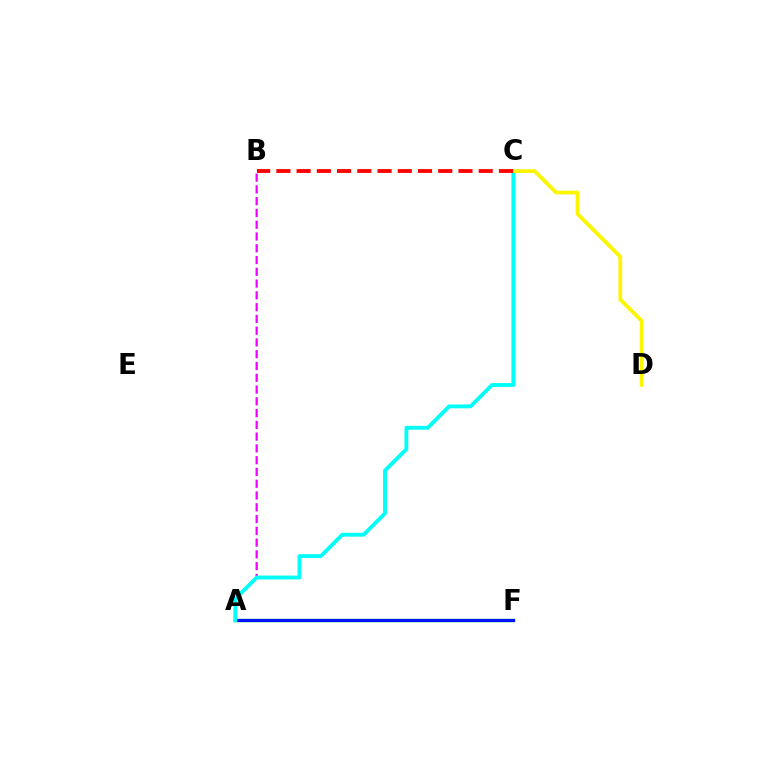{('A', 'F'): [{'color': '#08ff00', 'line_style': 'solid', 'thickness': 2.42}, {'color': '#0010ff', 'line_style': 'solid', 'thickness': 2.28}], ('A', 'B'): [{'color': '#ee00ff', 'line_style': 'dashed', 'thickness': 1.6}], ('A', 'C'): [{'color': '#00fff6', 'line_style': 'solid', 'thickness': 2.77}], ('C', 'D'): [{'color': '#fcf500', 'line_style': 'solid', 'thickness': 2.71}], ('B', 'C'): [{'color': '#ff0000', 'line_style': 'dashed', 'thickness': 2.75}]}